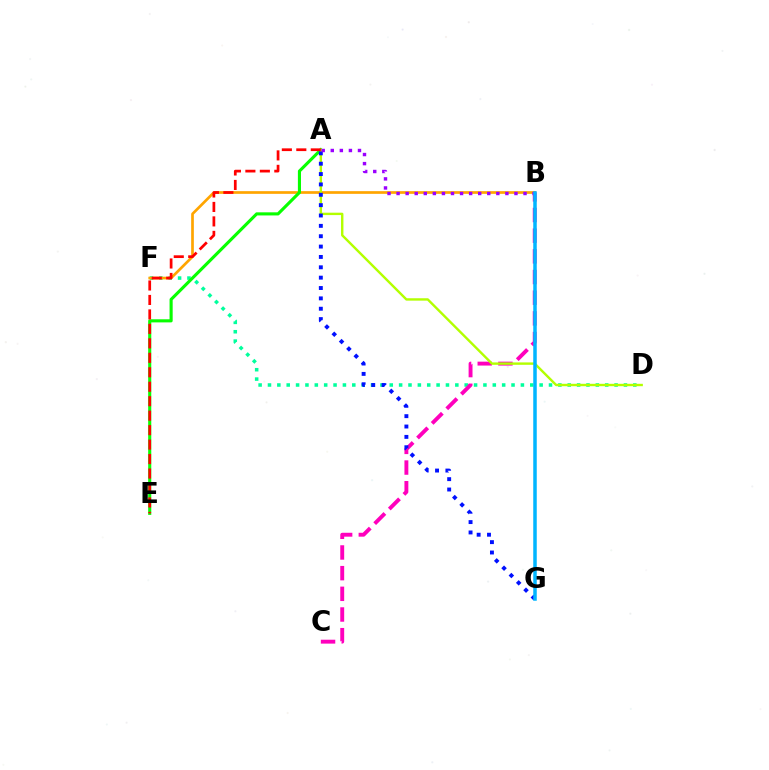{('D', 'F'): [{'color': '#00ff9d', 'line_style': 'dotted', 'thickness': 2.55}], ('B', 'F'): [{'color': '#ffa500', 'line_style': 'solid', 'thickness': 1.94}], ('A', 'E'): [{'color': '#08ff00', 'line_style': 'solid', 'thickness': 2.24}, {'color': '#ff0000', 'line_style': 'dashed', 'thickness': 1.97}], ('B', 'C'): [{'color': '#ff00bd', 'line_style': 'dashed', 'thickness': 2.81}], ('A', 'D'): [{'color': '#b3ff00', 'line_style': 'solid', 'thickness': 1.73}], ('A', 'G'): [{'color': '#0010ff', 'line_style': 'dotted', 'thickness': 2.81}], ('A', 'B'): [{'color': '#9b00ff', 'line_style': 'dotted', 'thickness': 2.46}], ('B', 'G'): [{'color': '#00b5ff', 'line_style': 'solid', 'thickness': 2.52}]}